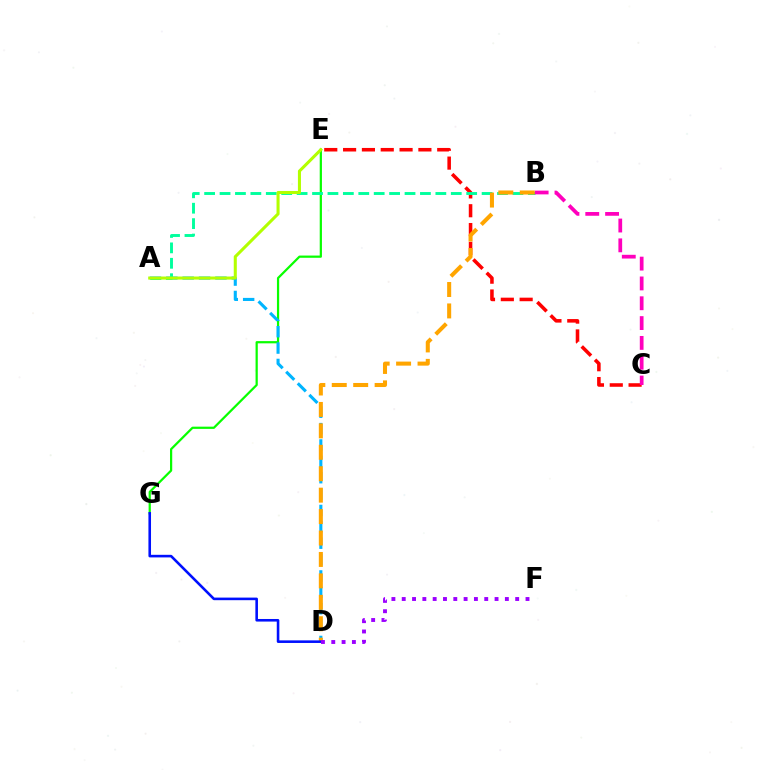{('C', 'E'): [{'color': '#ff0000', 'line_style': 'dashed', 'thickness': 2.56}], ('E', 'G'): [{'color': '#08ff00', 'line_style': 'solid', 'thickness': 1.6}], ('A', 'D'): [{'color': '#00b5ff', 'line_style': 'dashed', 'thickness': 2.22}], ('A', 'B'): [{'color': '#00ff9d', 'line_style': 'dashed', 'thickness': 2.09}], ('B', 'C'): [{'color': '#ff00bd', 'line_style': 'dashed', 'thickness': 2.69}], ('A', 'E'): [{'color': '#b3ff00', 'line_style': 'solid', 'thickness': 2.2}], ('B', 'D'): [{'color': '#ffa500', 'line_style': 'dashed', 'thickness': 2.91}], ('D', 'G'): [{'color': '#0010ff', 'line_style': 'solid', 'thickness': 1.86}], ('D', 'F'): [{'color': '#9b00ff', 'line_style': 'dotted', 'thickness': 2.8}]}